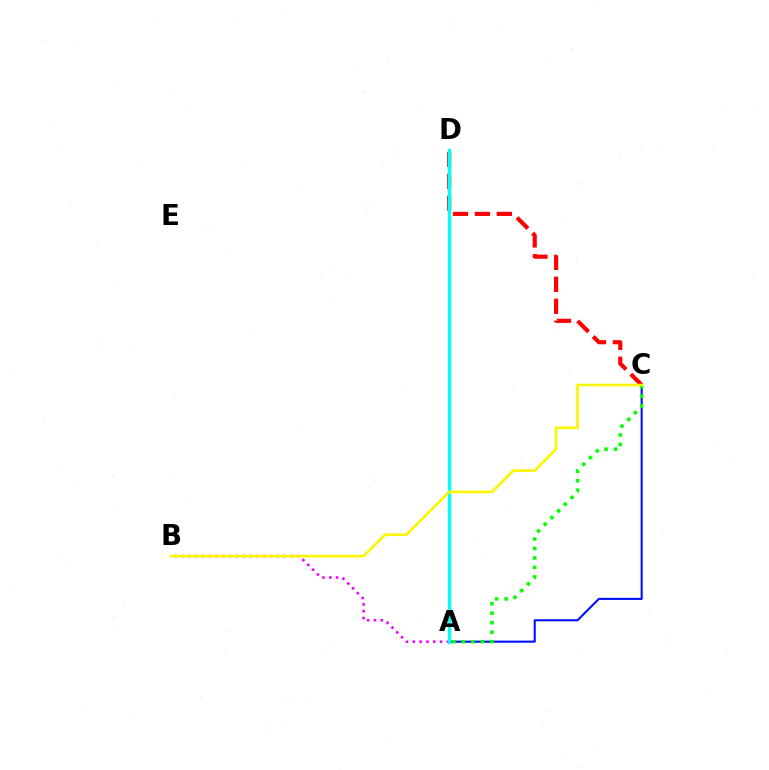{('C', 'D'): [{'color': '#ff0000', 'line_style': 'dashed', 'thickness': 2.98}], ('A', 'B'): [{'color': '#ee00ff', 'line_style': 'dotted', 'thickness': 1.85}], ('A', 'C'): [{'color': '#0010ff', 'line_style': 'solid', 'thickness': 1.51}, {'color': '#08ff00', 'line_style': 'dotted', 'thickness': 2.58}], ('A', 'D'): [{'color': '#00fff6', 'line_style': 'solid', 'thickness': 2.44}], ('B', 'C'): [{'color': '#fcf500', 'line_style': 'solid', 'thickness': 1.9}]}